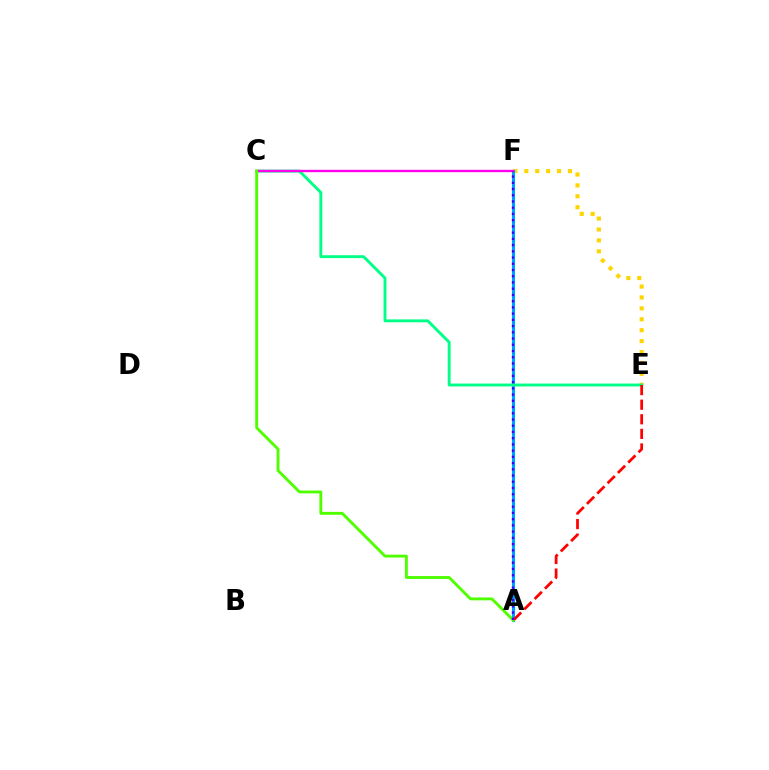{('E', 'F'): [{'color': '#ffd500', 'line_style': 'dotted', 'thickness': 2.97}], ('A', 'F'): [{'color': '#009eff', 'line_style': 'solid', 'thickness': 2.21}, {'color': '#3700ff', 'line_style': 'dotted', 'thickness': 1.69}], ('C', 'E'): [{'color': '#00ff86', 'line_style': 'solid', 'thickness': 2.08}], ('C', 'F'): [{'color': '#ff00ed', 'line_style': 'solid', 'thickness': 1.71}], ('A', 'C'): [{'color': '#4fff00', 'line_style': 'solid', 'thickness': 2.07}], ('A', 'E'): [{'color': '#ff0000', 'line_style': 'dashed', 'thickness': 1.98}]}